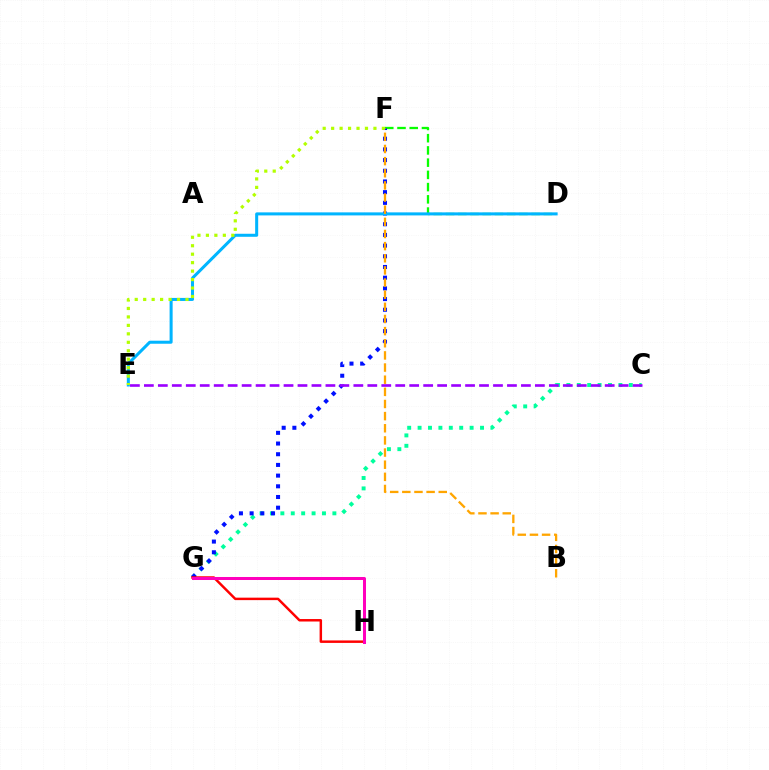{('D', 'F'): [{'color': '#08ff00', 'line_style': 'dashed', 'thickness': 1.66}], ('C', 'G'): [{'color': '#00ff9d', 'line_style': 'dotted', 'thickness': 2.83}], ('F', 'G'): [{'color': '#0010ff', 'line_style': 'dotted', 'thickness': 2.9}], ('D', 'E'): [{'color': '#00b5ff', 'line_style': 'solid', 'thickness': 2.18}], ('B', 'F'): [{'color': '#ffa500', 'line_style': 'dashed', 'thickness': 1.65}], ('E', 'F'): [{'color': '#b3ff00', 'line_style': 'dotted', 'thickness': 2.3}], ('C', 'E'): [{'color': '#9b00ff', 'line_style': 'dashed', 'thickness': 1.9}], ('G', 'H'): [{'color': '#ff0000', 'line_style': 'solid', 'thickness': 1.78}, {'color': '#ff00bd', 'line_style': 'solid', 'thickness': 2.17}]}